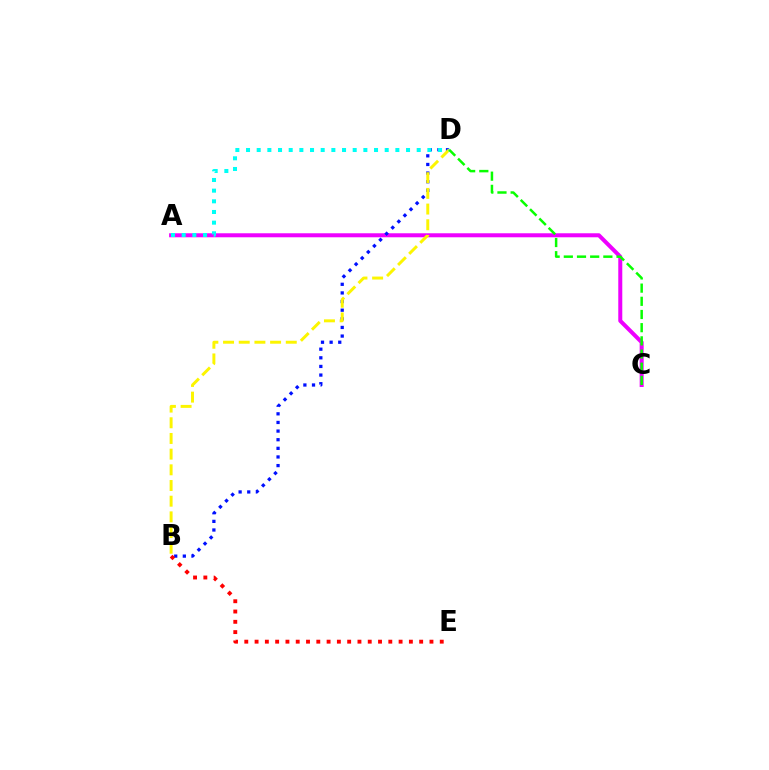{('A', 'C'): [{'color': '#ee00ff', 'line_style': 'solid', 'thickness': 2.89}], ('B', 'D'): [{'color': '#0010ff', 'line_style': 'dotted', 'thickness': 2.34}, {'color': '#fcf500', 'line_style': 'dashed', 'thickness': 2.13}], ('B', 'E'): [{'color': '#ff0000', 'line_style': 'dotted', 'thickness': 2.79}], ('C', 'D'): [{'color': '#08ff00', 'line_style': 'dashed', 'thickness': 1.79}], ('A', 'D'): [{'color': '#00fff6', 'line_style': 'dotted', 'thickness': 2.9}]}